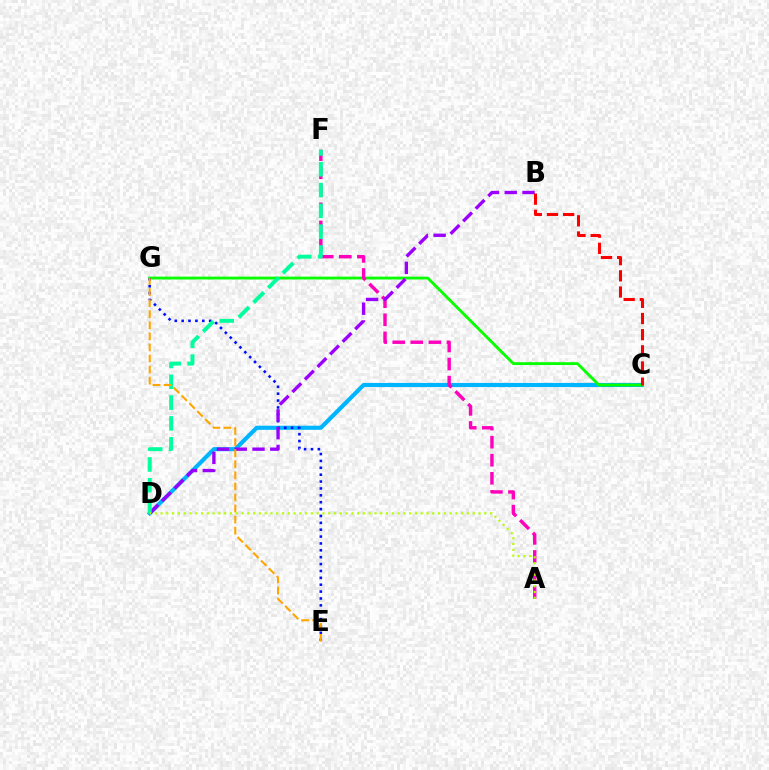{('C', 'D'): [{'color': '#00b5ff', 'line_style': 'solid', 'thickness': 2.97}], ('C', 'G'): [{'color': '#08ff00', 'line_style': 'solid', 'thickness': 2.05}], ('A', 'F'): [{'color': '#ff00bd', 'line_style': 'dashed', 'thickness': 2.45}], ('E', 'G'): [{'color': '#0010ff', 'line_style': 'dotted', 'thickness': 1.87}, {'color': '#ffa500', 'line_style': 'dashed', 'thickness': 1.5}], ('B', 'D'): [{'color': '#9b00ff', 'line_style': 'dashed', 'thickness': 2.41}], ('B', 'C'): [{'color': '#ff0000', 'line_style': 'dashed', 'thickness': 2.2}], ('D', 'F'): [{'color': '#00ff9d', 'line_style': 'dashed', 'thickness': 2.83}], ('A', 'D'): [{'color': '#b3ff00', 'line_style': 'dotted', 'thickness': 1.57}]}